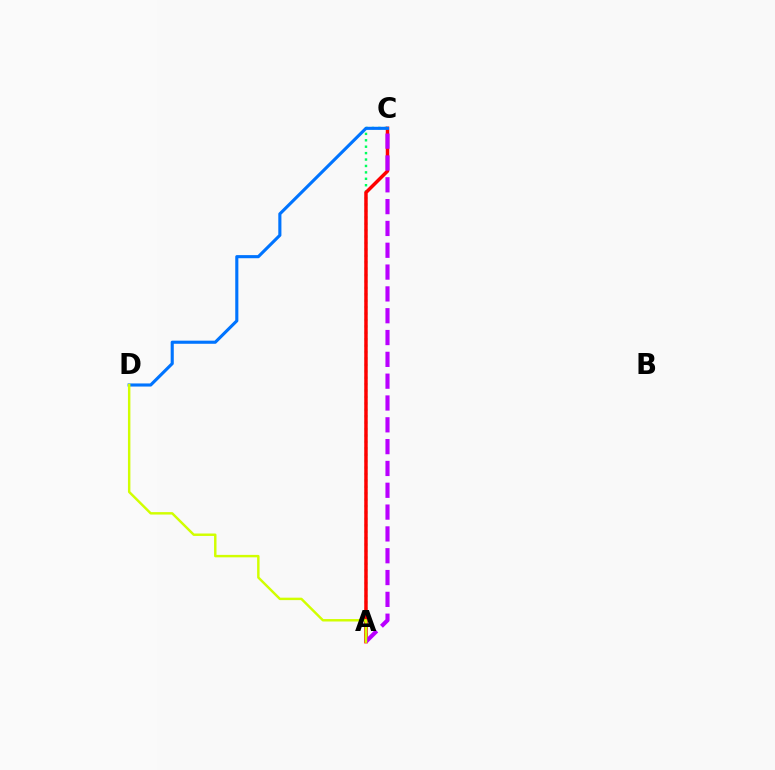{('A', 'C'): [{'color': '#00ff5c', 'line_style': 'dotted', 'thickness': 1.74}, {'color': '#ff0000', 'line_style': 'solid', 'thickness': 2.5}, {'color': '#b900ff', 'line_style': 'dashed', 'thickness': 2.96}], ('C', 'D'): [{'color': '#0074ff', 'line_style': 'solid', 'thickness': 2.24}], ('A', 'D'): [{'color': '#d1ff00', 'line_style': 'solid', 'thickness': 1.76}]}